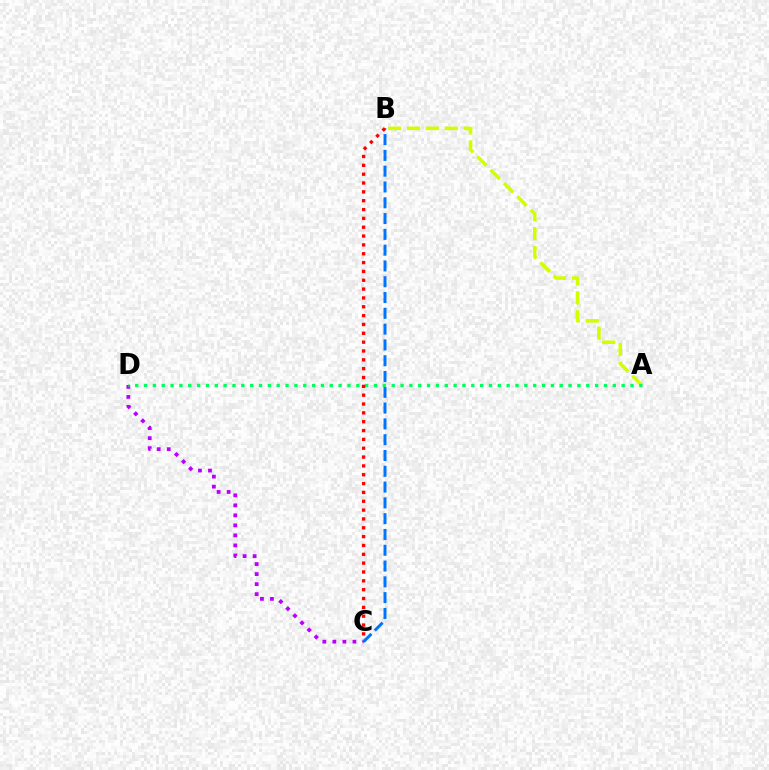{('C', 'D'): [{'color': '#b900ff', 'line_style': 'dotted', 'thickness': 2.72}], ('A', 'B'): [{'color': '#d1ff00', 'line_style': 'dashed', 'thickness': 2.57}], ('B', 'C'): [{'color': '#0074ff', 'line_style': 'dashed', 'thickness': 2.15}, {'color': '#ff0000', 'line_style': 'dotted', 'thickness': 2.4}], ('A', 'D'): [{'color': '#00ff5c', 'line_style': 'dotted', 'thickness': 2.4}]}